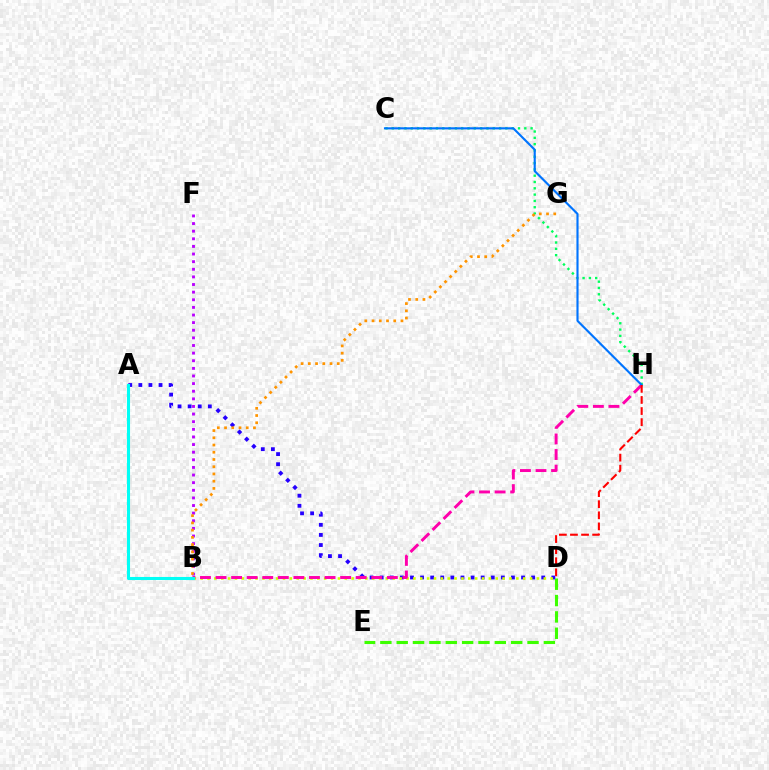{('A', 'D'): [{'color': '#2500ff', 'line_style': 'dotted', 'thickness': 2.74}], ('B', 'F'): [{'color': '#b900ff', 'line_style': 'dotted', 'thickness': 2.07}], ('B', 'D'): [{'color': '#d1ff00', 'line_style': 'dotted', 'thickness': 1.86}], ('D', 'E'): [{'color': '#3dff00', 'line_style': 'dashed', 'thickness': 2.22}], ('C', 'H'): [{'color': '#00ff5c', 'line_style': 'dotted', 'thickness': 1.71}, {'color': '#0074ff', 'line_style': 'solid', 'thickness': 1.53}], ('B', 'H'): [{'color': '#ff00ac', 'line_style': 'dashed', 'thickness': 2.12}], ('B', 'G'): [{'color': '#ff9400', 'line_style': 'dotted', 'thickness': 1.96}], ('A', 'B'): [{'color': '#00fff6', 'line_style': 'solid', 'thickness': 2.22}], ('D', 'H'): [{'color': '#ff0000', 'line_style': 'dashed', 'thickness': 1.51}]}